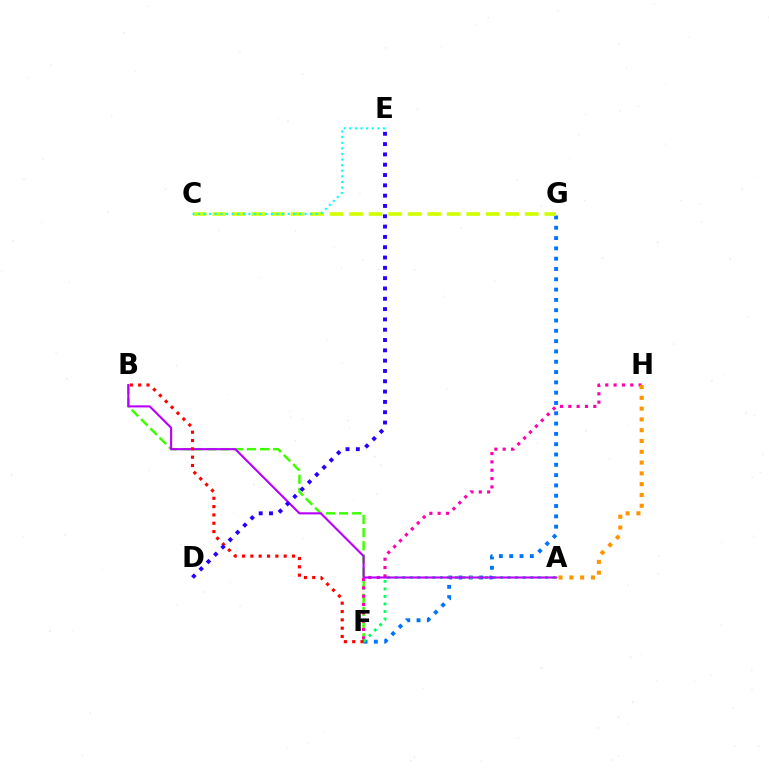{('F', 'G'): [{'color': '#0074ff', 'line_style': 'dotted', 'thickness': 2.8}], ('B', 'F'): [{'color': '#3dff00', 'line_style': 'dashed', 'thickness': 1.78}, {'color': '#ff0000', 'line_style': 'dotted', 'thickness': 2.26}], ('F', 'H'): [{'color': '#ff00ac', 'line_style': 'dotted', 'thickness': 2.26}], ('C', 'G'): [{'color': '#d1ff00', 'line_style': 'dashed', 'thickness': 2.65}], ('A', 'F'): [{'color': '#00ff5c', 'line_style': 'dotted', 'thickness': 2.05}], ('A', 'B'): [{'color': '#b900ff', 'line_style': 'solid', 'thickness': 1.52}], ('A', 'H'): [{'color': '#ff9400', 'line_style': 'dotted', 'thickness': 2.93}], ('D', 'E'): [{'color': '#2500ff', 'line_style': 'dotted', 'thickness': 2.8}], ('C', 'E'): [{'color': '#00fff6', 'line_style': 'dotted', 'thickness': 1.52}]}